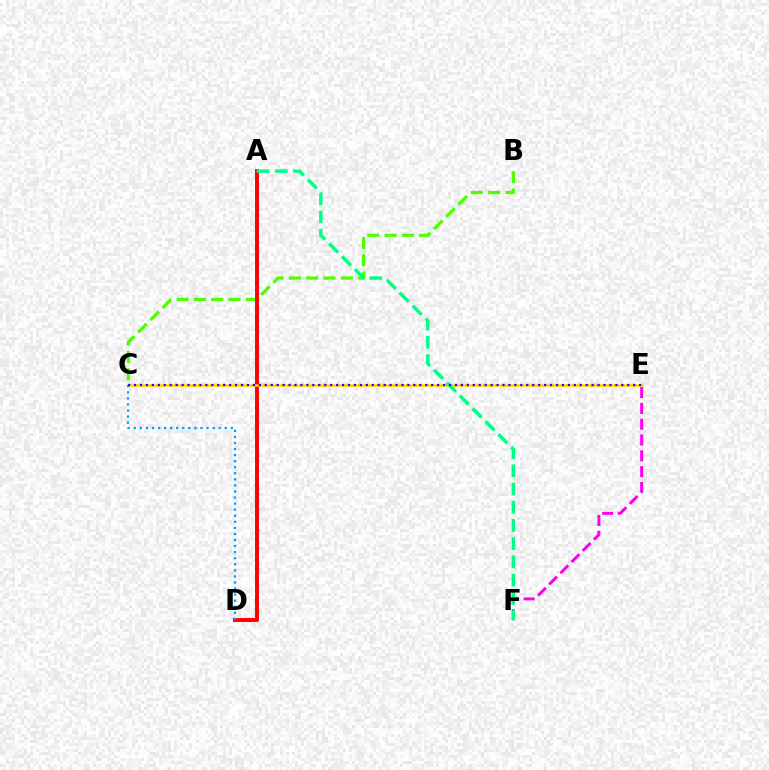{('E', 'F'): [{'color': '#ff00ed', 'line_style': 'dashed', 'thickness': 2.15}], ('B', 'C'): [{'color': '#4fff00', 'line_style': 'dashed', 'thickness': 2.35}], ('A', 'D'): [{'color': '#ff0000', 'line_style': 'solid', 'thickness': 2.84}], ('C', 'E'): [{'color': '#ffd500', 'line_style': 'solid', 'thickness': 1.85}, {'color': '#3700ff', 'line_style': 'dotted', 'thickness': 1.61}], ('C', 'D'): [{'color': '#009eff', 'line_style': 'dotted', 'thickness': 1.65}], ('A', 'F'): [{'color': '#00ff86', 'line_style': 'dashed', 'thickness': 2.47}]}